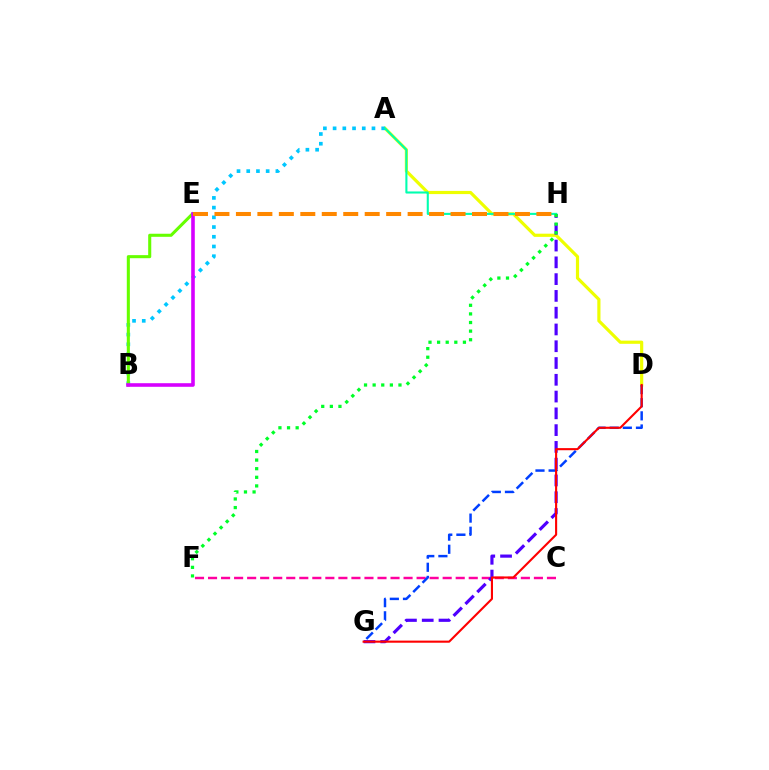{('A', 'D'): [{'color': '#eeff00', 'line_style': 'solid', 'thickness': 2.29}], ('A', 'B'): [{'color': '#00c7ff', 'line_style': 'dotted', 'thickness': 2.64}], ('C', 'F'): [{'color': '#ff00a0', 'line_style': 'dashed', 'thickness': 1.77}], ('G', 'H'): [{'color': '#4f00ff', 'line_style': 'dashed', 'thickness': 2.28}], ('D', 'G'): [{'color': '#003fff', 'line_style': 'dashed', 'thickness': 1.78}, {'color': '#ff0000', 'line_style': 'solid', 'thickness': 1.52}], ('B', 'E'): [{'color': '#66ff00', 'line_style': 'solid', 'thickness': 2.21}, {'color': '#d600ff', 'line_style': 'solid', 'thickness': 2.59}], ('A', 'H'): [{'color': '#00ffaf', 'line_style': 'solid', 'thickness': 1.51}], ('F', 'H'): [{'color': '#00ff27', 'line_style': 'dotted', 'thickness': 2.34}], ('E', 'H'): [{'color': '#ff8800', 'line_style': 'dashed', 'thickness': 2.92}]}